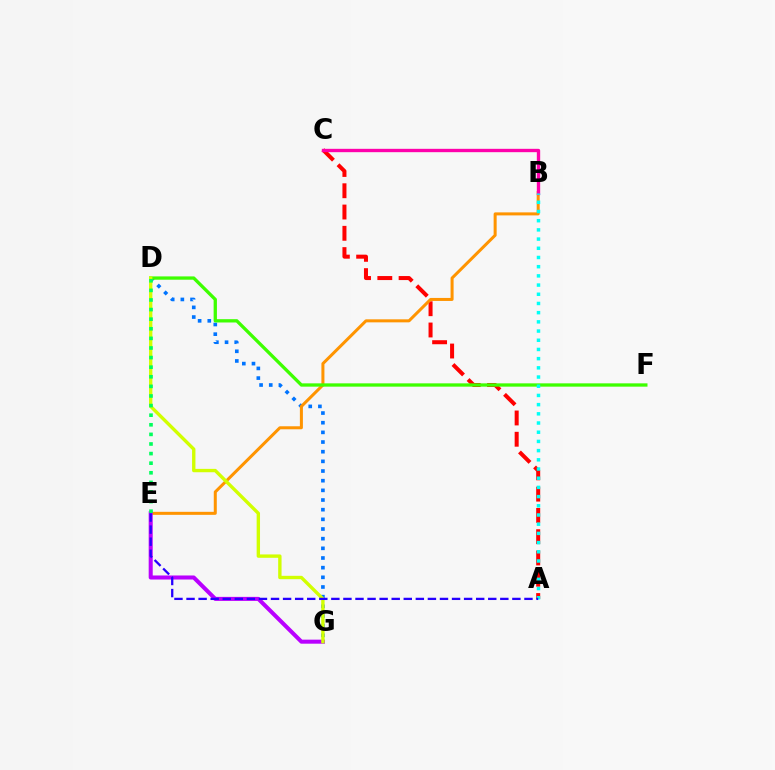{('A', 'C'): [{'color': '#ff0000', 'line_style': 'dashed', 'thickness': 2.89}], ('D', 'G'): [{'color': '#0074ff', 'line_style': 'dotted', 'thickness': 2.63}, {'color': '#d1ff00', 'line_style': 'solid', 'thickness': 2.43}], ('B', 'E'): [{'color': '#ff9400', 'line_style': 'solid', 'thickness': 2.17}], ('D', 'F'): [{'color': '#3dff00', 'line_style': 'solid', 'thickness': 2.38}], ('E', 'G'): [{'color': '#b900ff', 'line_style': 'solid', 'thickness': 2.91}], ('B', 'C'): [{'color': '#ff00ac', 'line_style': 'solid', 'thickness': 2.42}], ('A', 'B'): [{'color': '#00fff6', 'line_style': 'dotted', 'thickness': 2.5}], ('A', 'E'): [{'color': '#2500ff', 'line_style': 'dashed', 'thickness': 1.64}], ('D', 'E'): [{'color': '#00ff5c', 'line_style': 'dotted', 'thickness': 2.61}]}